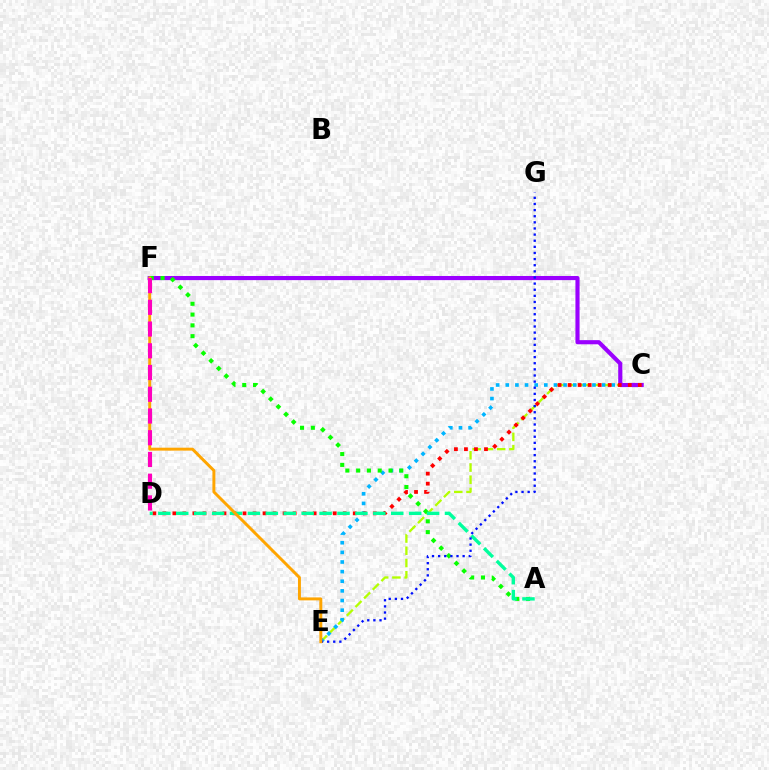{('C', 'E'): [{'color': '#b3ff00', 'line_style': 'dashed', 'thickness': 1.66}, {'color': '#00b5ff', 'line_style': 'dotted', 'thickness': 2.62}], ('C', 'F'): [{'color': '#9b00ff', 'line_style': 'solid', 'thickness': 2.98}], ('C', 'D'): [{'color': '#ff0000', 'line_style': 'dotted', 'thickness': 2.72}], ('A', 'F'): [{'color': '#08ff00', 'line_style': 'dotted', 'thickness': 2.93}], ('A', 'D'): [{'color': '#00ff9d', 'line_style': 'dashed', 'thickness': 2.43}], ('E', 'G'): [{'color': '#0010ff', 'line_style': 'dotted', 'thickness': 1.66}], ('E', 'F'): [{'color': '#ffa500', 'line_style': 'solid', 'thickness': 2.12}], ('D', 'F'): [{'color': '#ff00bd', 'line_style': 'dashed', 'thickness': 2.95}]}